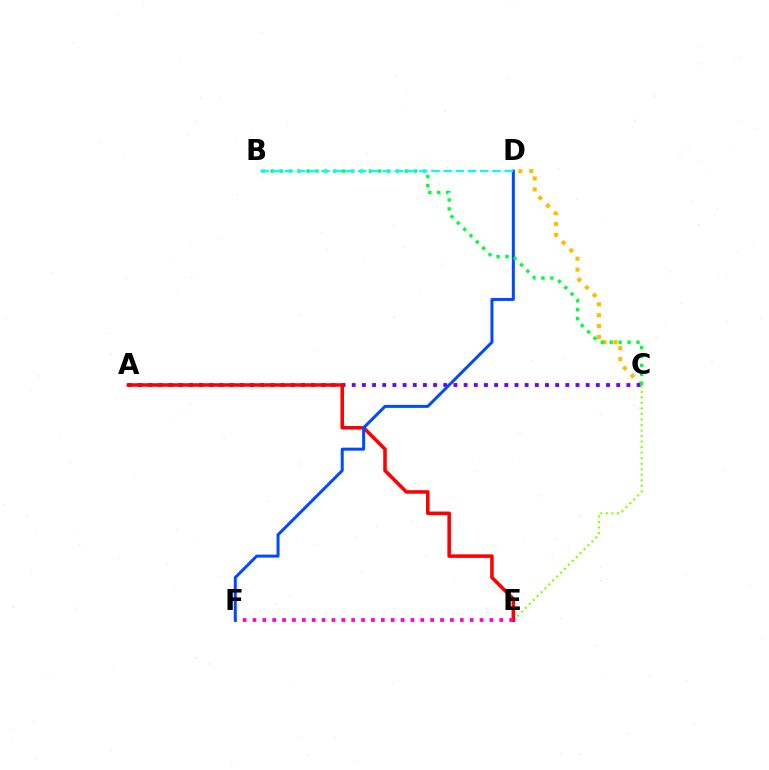{('C', 'E'): [{'color': '#84ff00', 'line_style': 'dotted', 'thickness': 1.5}], ('C', 'D'): [{'color': '#ffbd00', 'line_style': 'dotted', 'thickness': 2.96}], ('A', 'C'): [{'color': '#7200ff', 'line_style': 'dotted', 'thickness': 2.76}], ('A', 'E'): [{'color': '#ff0000', 'line_style': 'solid', 'thickness': 2.55}], ('E', 'F'): [{'color': '#ff00cf', 'line_style': 'dotted', 'thickness': 2.68}], ('D', 'F'): [{'color': '#004bff', 'line_style': 'solid', 'thickness': 2.16}], ('B', 'C'): [{'color': '#00ff39', 'line_style': 'dotted', 'thickness': 2.43}], ('B', 'D'): [{'color': '#00fff6', 'line_style': 'dashed', 'thickness': 1.66}]}